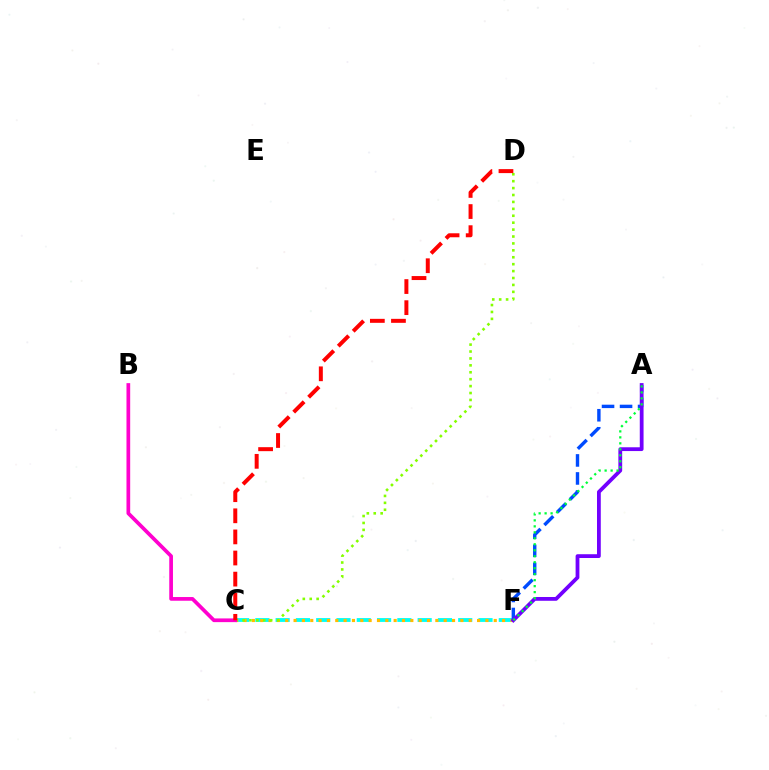{('C', 'F'): [{'color': '#00fff6', 'line_style': 'dashed', 'thickness': 2.76}, {'color': '#ffbd00', 'line_style': 'dotted', 'thickness': 2.27}], ('C', 'D'): [{'color': '#84ff00', 'line_style': 'dotted', 'thickness': 1.88}, {'color': '#ff0000', 'line_style': 'dashed', 'thickness': 2.87}], ('B', 'C'): [{'color': '#ff00cf', 'line_style': 'solid', 'thickness': 2.67}], ('A', 'F'): [{'color': '#004bff', 'line_style': 'dashed', 'thickness': 2.45}, {'color': '#7200ff', 'line_style': 'solid', 'thickness': 2.73}, {'color': '#00ff39', 'line_style': 'dotted', 'thickness': 1.62}]}